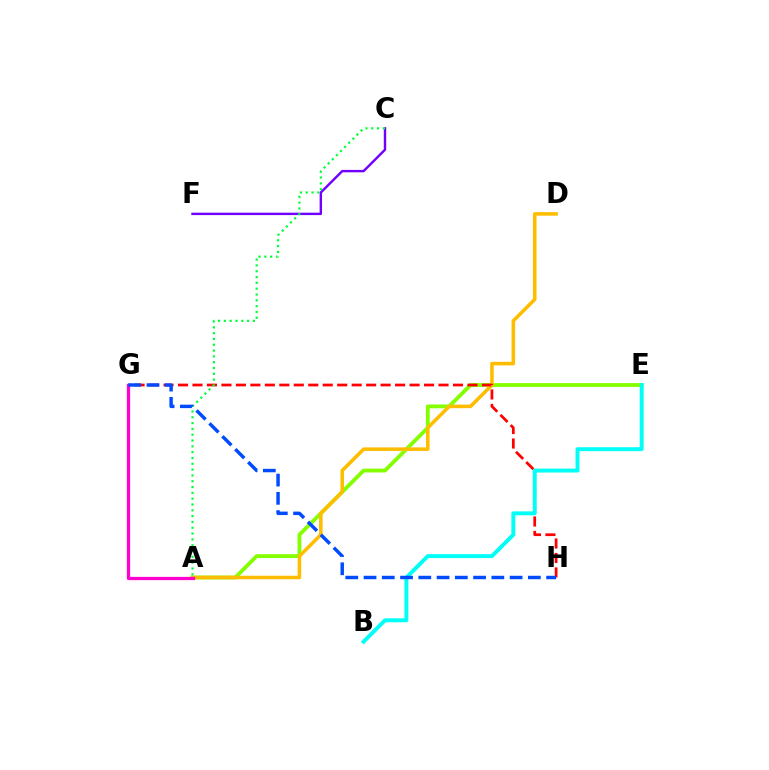{('A', 'E'): [{'color': '#84ff00', 'line_style': 'solid', 'thickness': 2.75}], ('A', 'D'): [{'color': '#ffbd00', 'line_style': 'solid', 'thickness': 2.56}], ('G', 'H'): [{'color': '#ff0000', 'line_style': 'dashed', 'thickness': 1.97}, {'color': '#004bff', 'line_style': 'dashed', 'thickness': 2.48}], ('B', 'E'): [{'color': '#00fff6', 'line_style': 'solid', 'thickness': 2.83}], ('C', 'F'): [{'color': '#7200ff', 'line_style': 'solid', 'thickness': 1.74}], ('A', 'G'): [{'color': '#ff00cf', 'line_style': 'solid', 'thickness': 2.35}], ('A', 'C'): [{'color': '#00ff39', 'line_style': 'dotted', 'thickness': 1.58}]}